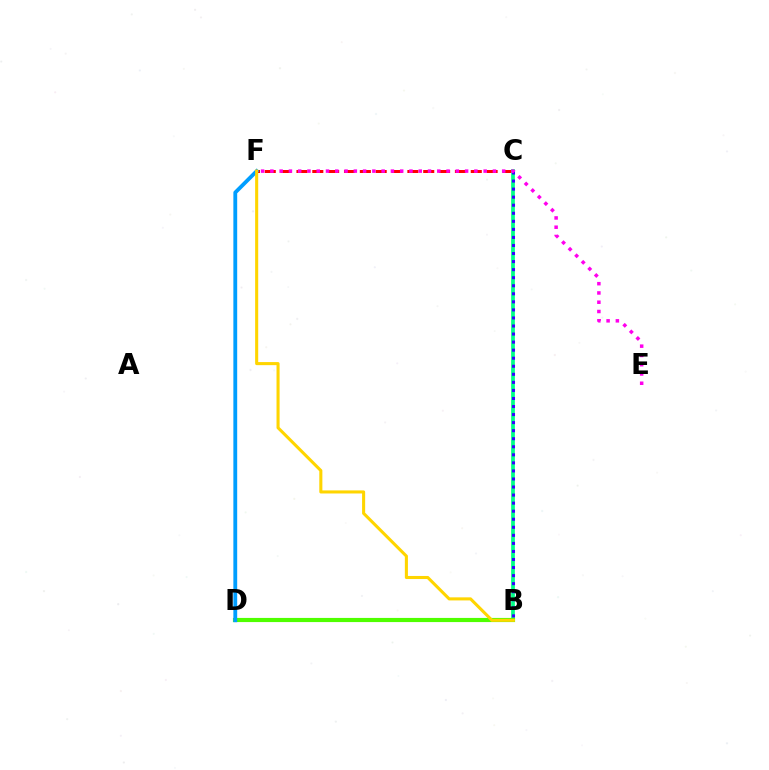{('C', 'F'): [{'color': '#ff0000', 'line_style': 'dashed', 'thickness': 2.15}], ('B', 'C'): [{'color': '#00ff86', 'line_style': 'solid', 'thickness': 2.69}, {'color': '#3700ff', 'line_style': 'dotted', 'thickness': 2.19}], ('B', 'D'): [{'color': '#4fff00', 'line_style': 'solid', 'thickness': 2.99}], ('E', 'F'): [{'color': '#ff00ed', 'line_style': 'dotted', 'thickness': 2.52}], ('D', 'F'): [{'color': '#009eff', 'line_style': 'solid', 'thickness': 2.75}], ('B', 'F'): [{'color': '#ffd500', 'line_style': 'solid', 'thickness': 2.21}]}